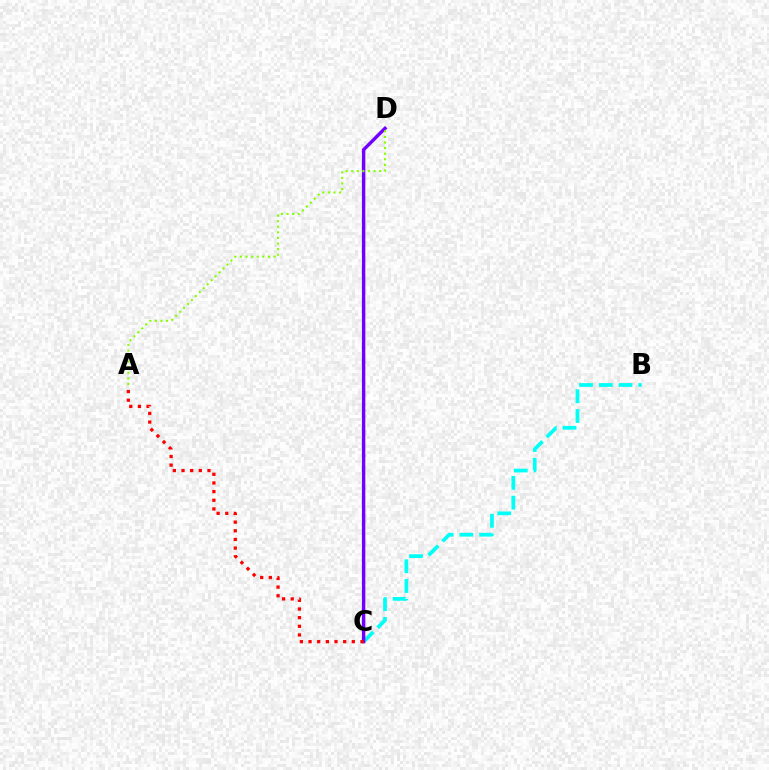{('B', 'C'): [{'color': '#00fff6', 'line_style': 'dashed', 'thickness': 2.68}], ('C', 'D'): [{'color': '#7200ff', 'line_style': 'solid', 'thickness': 2.46}], ('A', 'C'): [{'color': '#ff0000', 'line_style': 'dotted', 'thickness': 2.35}], ('A', 'D'): [{'color': '#84ff00', 'line_style': 'dotted', 'thickness': 1.52}]}